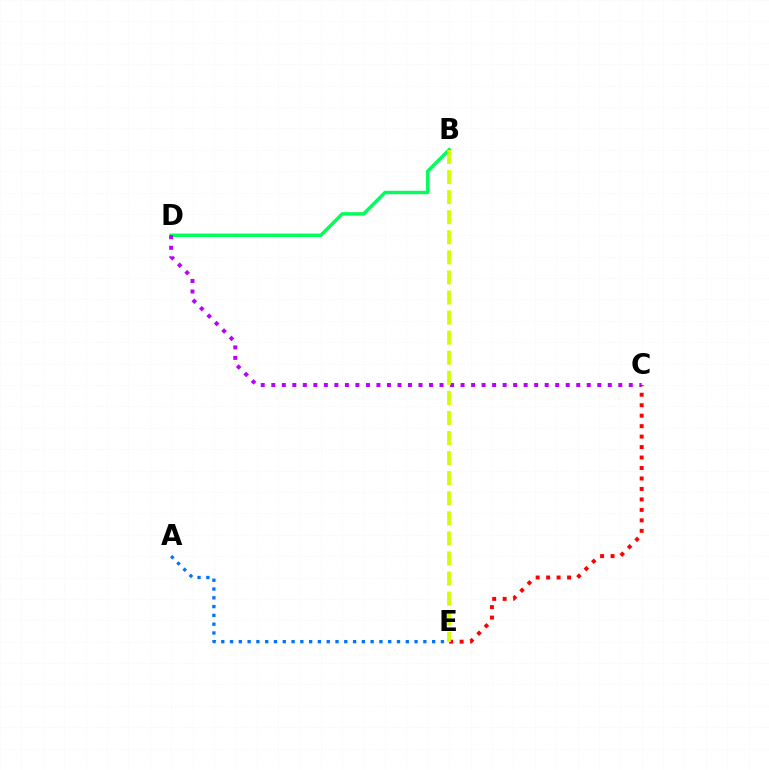{('B', 'D'): [{'color': '#00ff5c', 'line_style': 'solid', 'thickness': 2.48}], ('C', 'D'): [{'color': '#b900ff', 'line_style': 'dotted', 'thickness': 2.86}], ('A', 'E'): [{'color': '#0074ff', 'line_style': 'dotted', 'thickness': 2.39}], ('C', 'E'): [{'color': '#ff0000', 'line_style': 'dotted', 'thickness': 2.84}], ('B', 'E'): [{'color': '#d1ff00', 'line_style': 'dashed', 'thickness': 2.73}]}